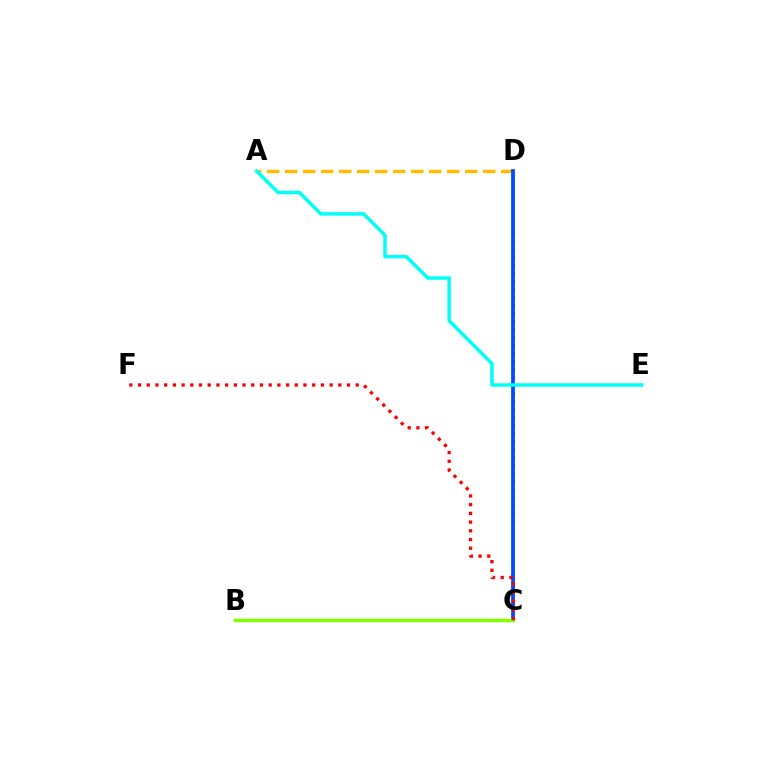{('B', 'C'): [{'color': '#7200ff', 'line_style': 'dotted', 'thickness': 2.01}, {'color': '#00ff39', 'line_style': 'dashed', 'thickness': 2.03}, {'color': '#84ff00', 'line_style': 'solid', 'thickness': 2.51}], ('A', 'D'): [{'color': '#ffbd00', 'line_style': 'dashed', 'thickness': 2.45}], ('C', 'D'): [{'color': '#ff00cf', 'line_style': 'dotted', 'thickness': 2.18}, {'color': '#004bff', 'line_style': 'solid', 'thickness': 2.7}], ('A', 'E'): [{'color': '#00fff6', 'line_style': 'solid', 'thickness': 2.51}], ('C', 'F'): [{'color': '#ff0000', 'line_style': 'dotted', 'thickness': 2.37}]}